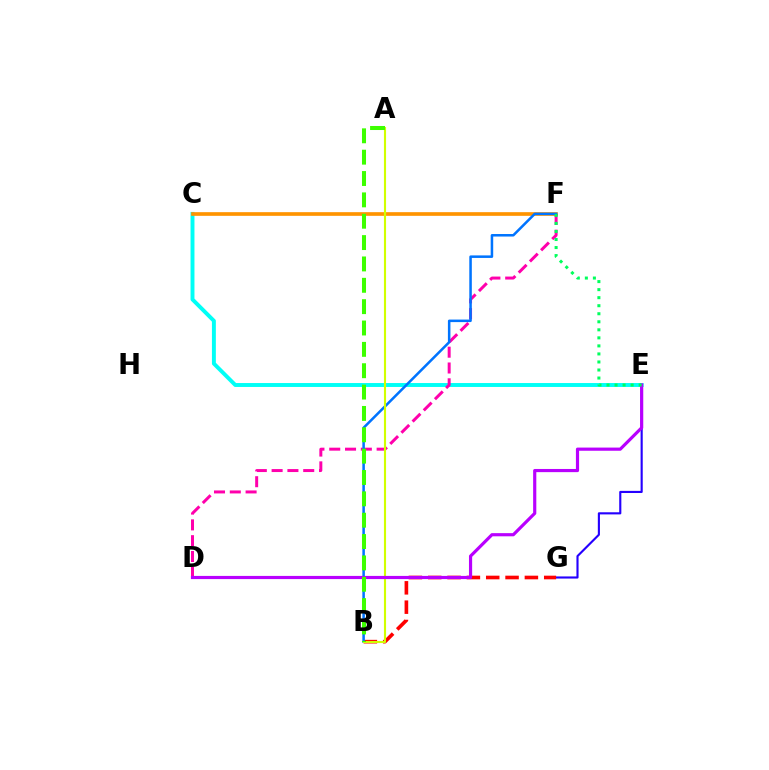{('C', 'E'): [{'color': '#00fff6', 'line_style': 'solid', 'thickness': 2.82}], ('E', 'G'): [{'color': '#2500ff', 'line_style': 'solid', 'thickness': 1.53}], ('C', 'F'): [{'color': '#ff9400', 'line_style': 'solid', 'thickness': 2.64}], ('D', 'F'): [{'color': '#ff00ac', 'line_style': 'dashed', 'thickness': 2.15}], ('B', 'G'): [{'color': '#ff0000', 'line_style': 'dashed', 'thickness': 2.63}], ('B', 'F'): [{'color': '#0074ff', 'line_style': 'solid', 'thickness': 1.82}], ('A', 'B'): [{'color': '#d1ff00', 'line_style': 'solid', 'thickness': 1.53}, {'color': '#3dff00', 'line_style': 'dashed', 'thickness': 2.9}], ('D', 'E'): [{'color': '#b900ff', 'line_style': 'solid', 'thickness': 2.28}], ('E', 'F'): [{'color': '#00ff5c', 'line_style': 'dotted', 'thickness': 2.18}]}